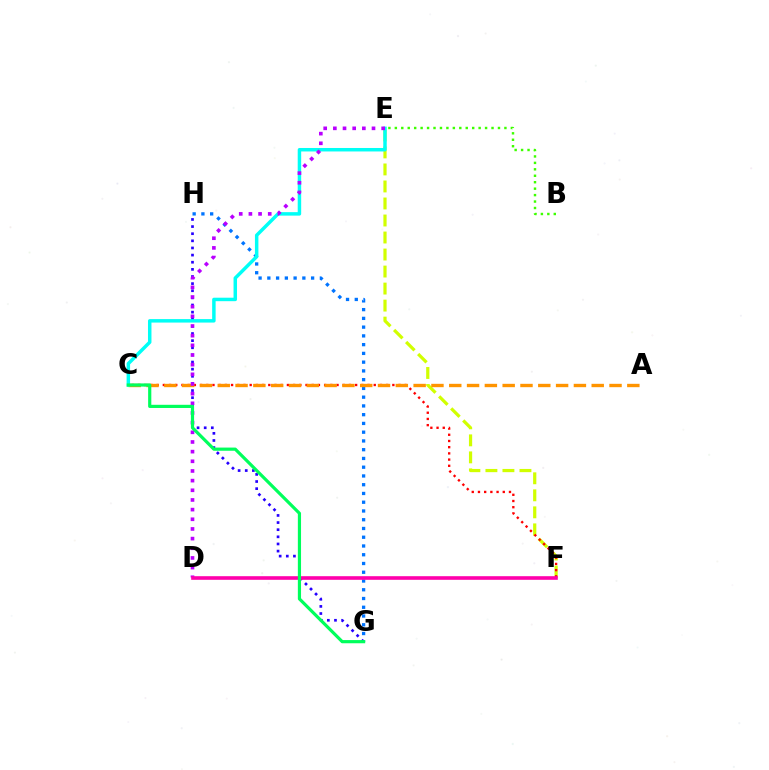{('E', 'F'): [{'color': '#d1ff00', 'line_style': 'dashed', 'thickness': 2.31}], ('G', 'H'): [{'color': '#0074ff', 'line_style': 'dotted', 'thickness': 2.38}, {'color': '#2500ff', 'line_style': 'dotted', 'thickness': 1.94}], ('C', 'F'): [{'color': '#ff0000', 'line_style': 'dotted', 'thickness': 1.69}], ('A', 'C'): [{'color': '#ff9400', 'line_style': 'dashed', 'thickness': 2.42}], ('C', 'E'): [{'color': '#00fff6', 'line_style': 'solid', 'thickness': 2.5}], ('D', 'E'): [{'color': '#b900ff', 'line_style': 'dotted', 'thickness': 2.63}], ('D', 'F'): [{'color': '#ff00ac', 'line_style': 'solid', 'thickness': 2.61}], ('C', 'G'): [{'color': '#00ff5c', 'line_style': 'solid', 'thickness': 2.29}], ('B', 'E'): [{'color': '#3dff00', 'line_style': 'dotted', 'thickness': 1.75}]}